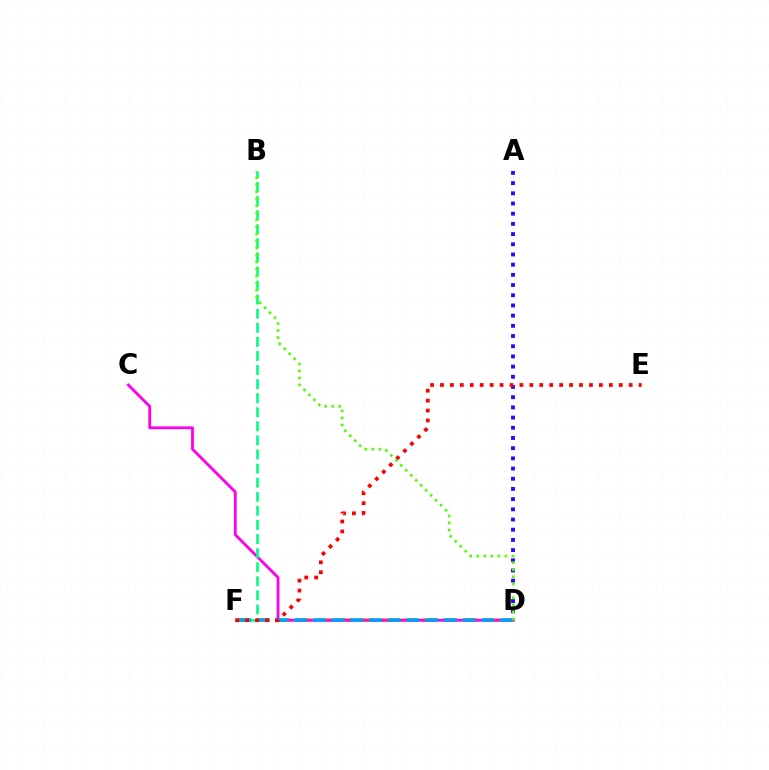{('D', 'F'): [{'color': '#ffd500', 'line_style': 'dashed', 'thickness': 2.82}, {'color': '#009eff', 'line_style': 'dashed', 'thickness': 2.54}], ('C', 'D'): [{'color': '#ff00ed', 'line_style': 'solid', 'thickness': 2.02}], ('B', 'F'): [{'color': '#00ff86', 'line_style': 'dashed', 'thickness': 1.91}], ('A', 'D'): [{'color': '#3700ff', 'line_style': 'dotted', 'thickness': 2.77}], ('E', 'F'): [{'color': '#ff0000', 'line_style': 'dotted', 'thickness': 2.7}], ('B', 'D'): [{'color': '#4fff00', 'line_style': 'dotted', 'thickness': 1.91}]}